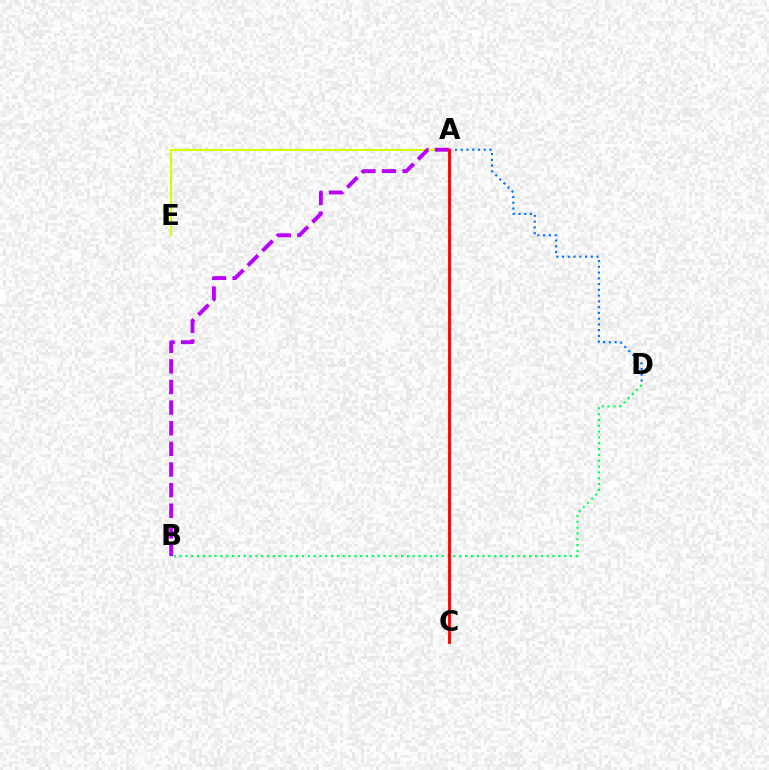{('A', 'D'): [{'color': '#0074ff', 'line_style': 'dotted', 'thickness': 1.56}], ('B', 'D'): [{'color': '#00ff5c', 'line_style': 'dotted', 'thickness': 1.58}], ('A', 'E'): [{'color': '#d1ff00', 'line_style': 'solid', 'thickness': 1.51}], ('A', 'B'): [{'color': '#b900ff', 'line_style': 'dashed', 'thickness': 2.8}], ('A', 'C'): [{'color': '#ff0000', 'line_style': 'solid', 'thickness': 2.05}]}